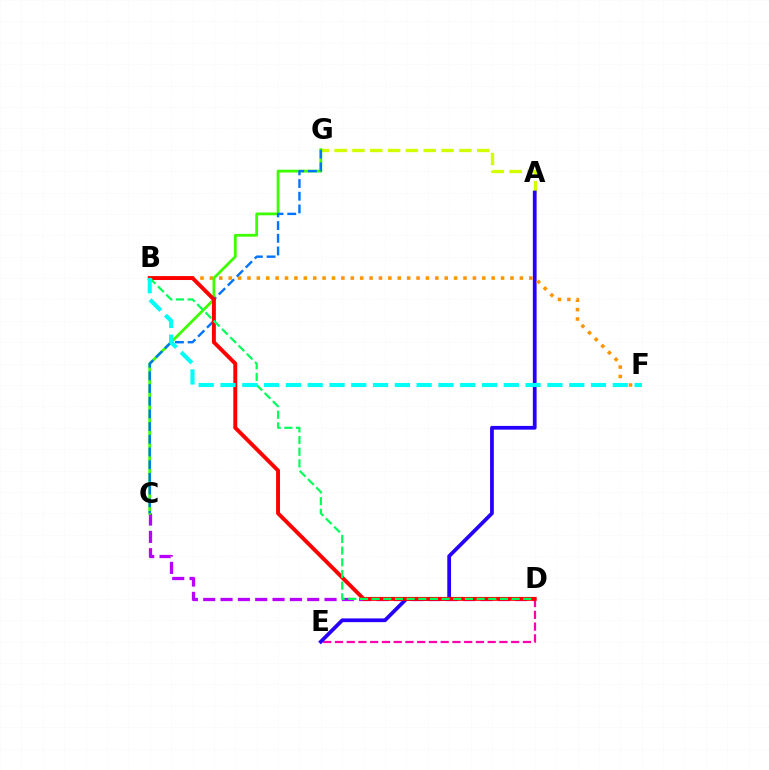{('C', 'D'): [{'color': '#b900ff', 'line_style': 'dashed', 'thickness': 2.35}], ('A', 'G'): [{'color': '#d1ff00', 'line_style': 'dashed', 'thickness': 2.42}], ('D', 'E'): [{'color': '#ff00ac', 'line_style': 'dashed', 'thickness': 1.6}], ('A', 'E'): [{'color': '#2500ff', 'line_style': 'solid', 'thickness': 2.7}], ('B', 'F'): [{'color': '#ff9400', 'line_style': 'dotted', 'thickness': 2.55}, {'color': '#00fff6', 'line_style': 'dashed', 'thickness': 2.96}], ('C', 'G'): [{'color': '#3dff00', 'line_style': 'solid', 'thickness': 2.01}, {'color': '#0074ff', 'line_style': 'dashed', 'thickness': 1.72}], ('B', 'D'): [{'color': '#ff0000', 'line_style': 'solid', 'thickness': 2.82}, {'color': '#00ff5c', 'line_style': 'dashed', 'thickness': 1.58}]}